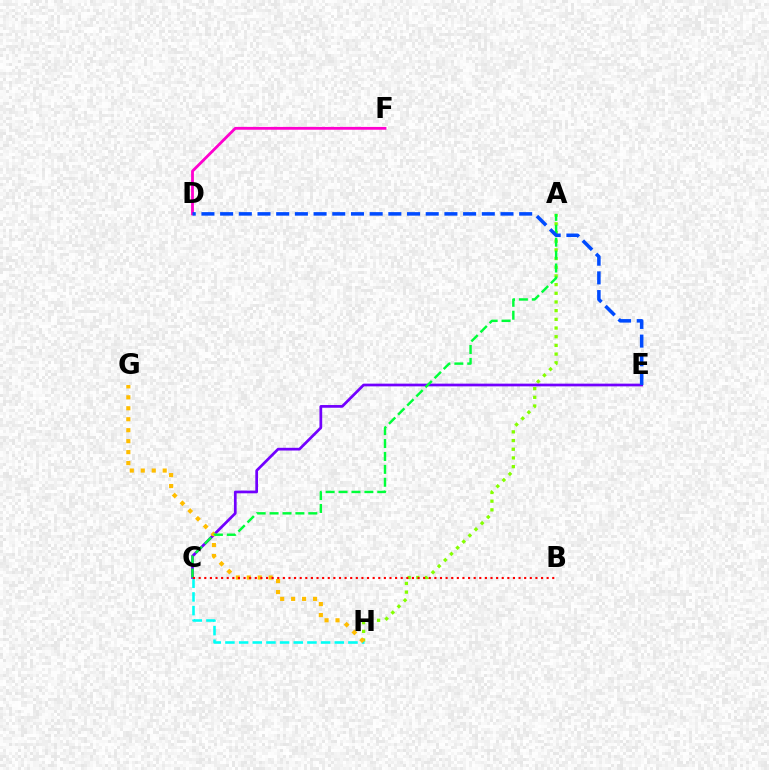{('A', 'H'): [{'color': '#84ff00', 'line_style': 'dotted', 'thickness': 2.36}], ('C', 'H'): [{'color': '#00fff6', 'line_style': 'dashed', 'thickness': 1.86}], ('C', 'E'): [{'color': '#7200ff', 'line_style': 'solid', 'thickness': 1.96}], ('G', 'H'): [{'color': '#ffbd00', 'line_style': 'dotted', 'thickness': 2.98}], ('A', 'C'): [{'color': '#00ff39', 'line_style': 'dashed', 'thickness': 1.75}], ('B', 'C'): [{'color': '#ff0000', 'line_style': 'dotted', 'thickness': 1.52}], ('D', 'F'): [{'color': '#ff00cf', 'line_style': 'solid', 'thickness': 2.03}], ('D', 'E'): [{'color': '#004bff', 'line_style': 'dashed', 'thickness': 2.54}]}